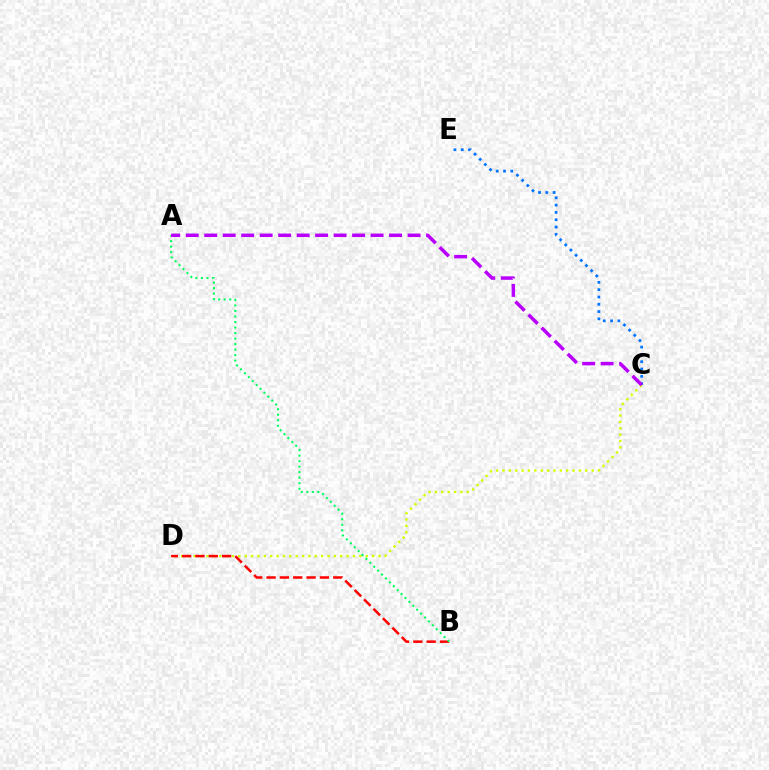{('C', 'D'): [{'color': '#d1ff00', 'line_style': 'dotted', 'thickness': 1.73}], ('B', 'D'): [{'color': '#ff0000', 'line_style': 'dashed', 'thickness': 1.81}], ('A', 'B'): [{'color': '#00ff5c', 'line_style': 'dotted', 'thickness': 1.5}], ('C', 'E'): [{'color': '#0074ff', 'line_style': 'dotted', 'thickness': 1.98}], ('A', 'C'): [{'color': '#b900ff', 'line_style': 'dashed', 'thickness': 2.51}]}